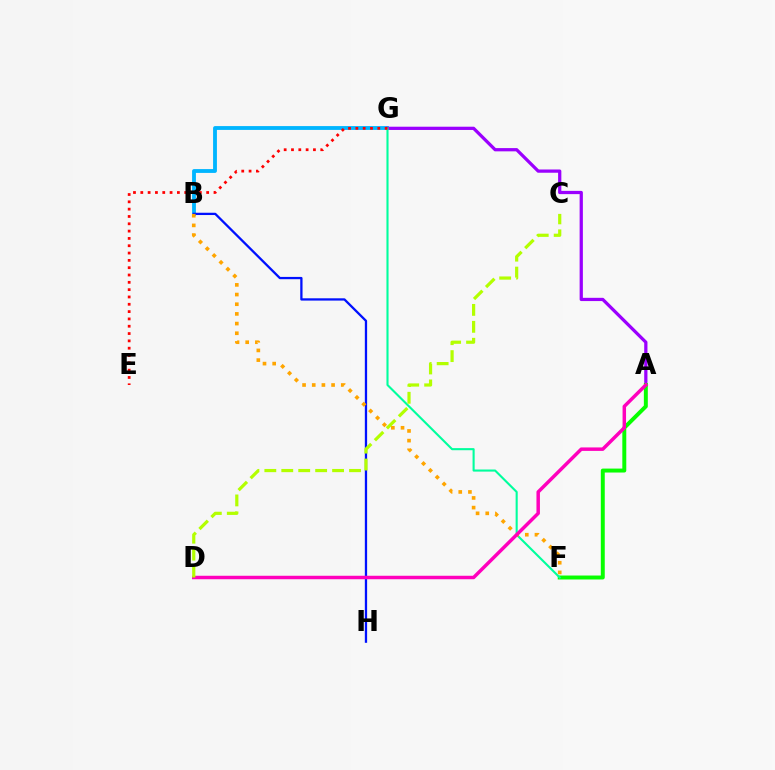{('B', 'G'): [{'color': '#00b5ff', 'line_style': 'solid', 'thickness': 2.76}], ('A', 'G'): [{'color': '#9b00ff', 'line_style': 'solid', 'thickness': 2.34}], ('A', 'F'): [{'color': '#08ff00', 'line_style': 'solid', 'thickness': 2.85}], ('F', 'G'): [{'color': '#00ff9d', 'line_style': 'solid', 'thickness': 1.51}], ('B', 'H'): [{'color': '#0010ff', 'line_style': 'solid', 'thickness': 1.65}], ('E', 'G'): [{'color': '#ff0000', 'line_style': 'dotted', 'thickness': 1.99}], ('B', 'F'): [{'color': '#ffa500', 'line_style': 'dotted', 'thickness': 2.63}], ('A', 'D'): [{'color': '#ff00bd', 'line_style': 'solid', 'thickness': 2.5}], ('C', 'D'): [{'color': '#b3ff00', 'line_style': 'dashed', 'thickness': 2.3}]}